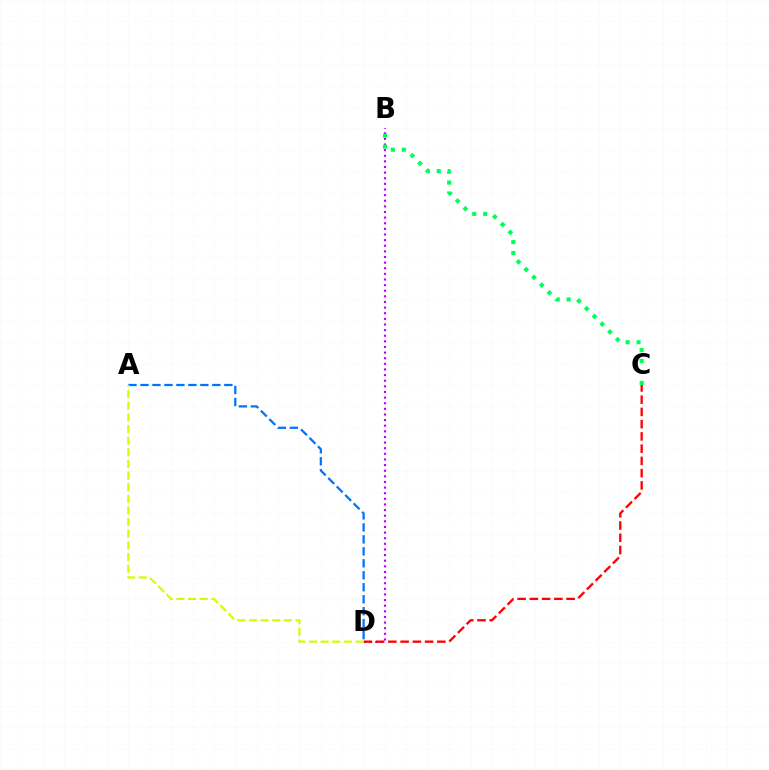{('A', 'D'): [{'color': '#0074ff', 'line_style': 'dashed', 'thickness': 1.63}, {'color': '#d1ff00', 'line_style': 'dashed', 'thickness': 1.58}], ('B', 'D'): [{'color': '#b900ff', 'line_style': 'dotted', 'thickness': 1.53}], ('C', 'D'): [{'color': '#ff0000', 'line_style': 'dashed', 'thickness': 1.66}], ('B', 'C'): [{'color': '#00ff5c', 'line_style': 'dotted', 'thickness': 2.98}]}